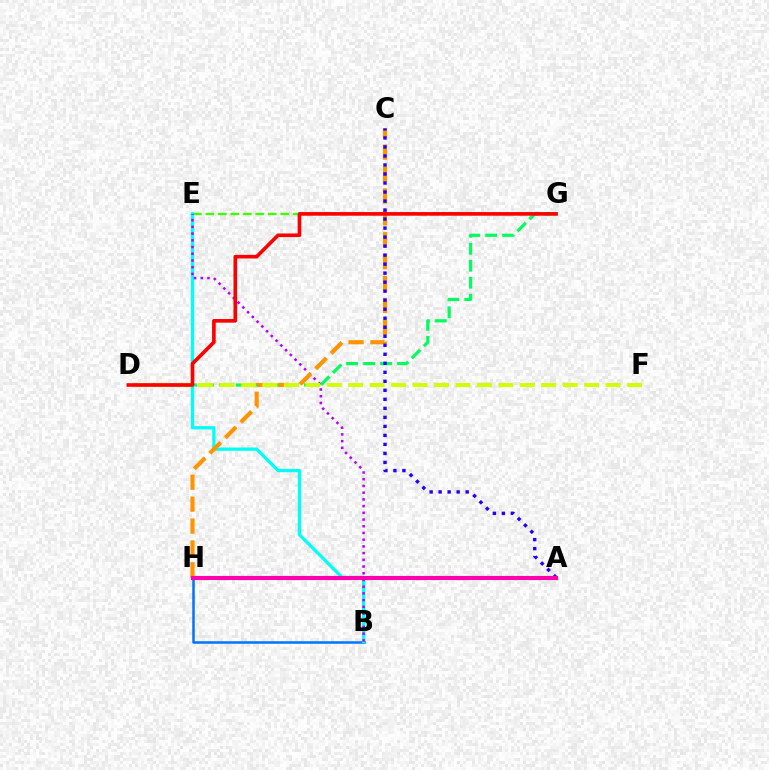{('B', 'H'): [{'color': '#0074ff', 'line_style': 'solid', 'thickness': 1.81}], ('E', 'G'): [{'color': '#3dff00', 'line_style': 'dashed', 'thickness': 1.69}], ('D', 'G'): [{'color': '#00ff5c', 'line_style': 'dashed', 'thickness': 2.31}, {'color': '#ff0000', 'line_style': 'solid', 'thickness': 2.61}], ('B', 'E'): [{'color': '#00fff6', 'line_style': 'solid', 'thickness': 2.36}, {'color': '#b900ff', 'line_style': 'dotted', 'thickness': 1.82}], ('C', 'H'): [{'color': '#ff9400', 'line_style': 'dashed', 'thickness': 2.98}], ('D', 'F'): [{'color': '#d1ff00', 'line_style': 'dashed', 'thickness': 2.91}], ('A', 'C'): [{'color': '#2500ff', 'line_style': 'dotted', 'thickness': 2.45}], ('A', 'H'): [{'color': '#ff00ac', 'line_style': 'solid', 'thickness': 2.96}]}